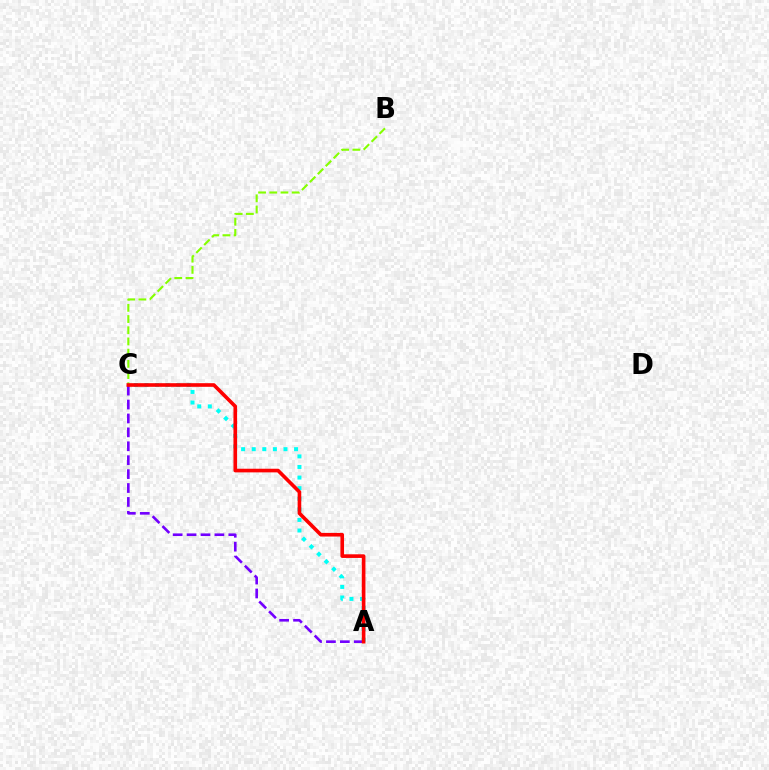{('B', 'C'): [{'color': '#84ff00', 'line_style': 'dashed', 'thickness': 1.52}], ('A', 'C'): [{'color': '#00fff6', 'line_style': 'dotted', 'thickness': 2.88}, {'color': '#7200ff', 'line_style': 'dashed', 'thickness': 1.89}, {'color': '#ff0000', 'line_style': 'solid', 'thickness': 2.62}]}